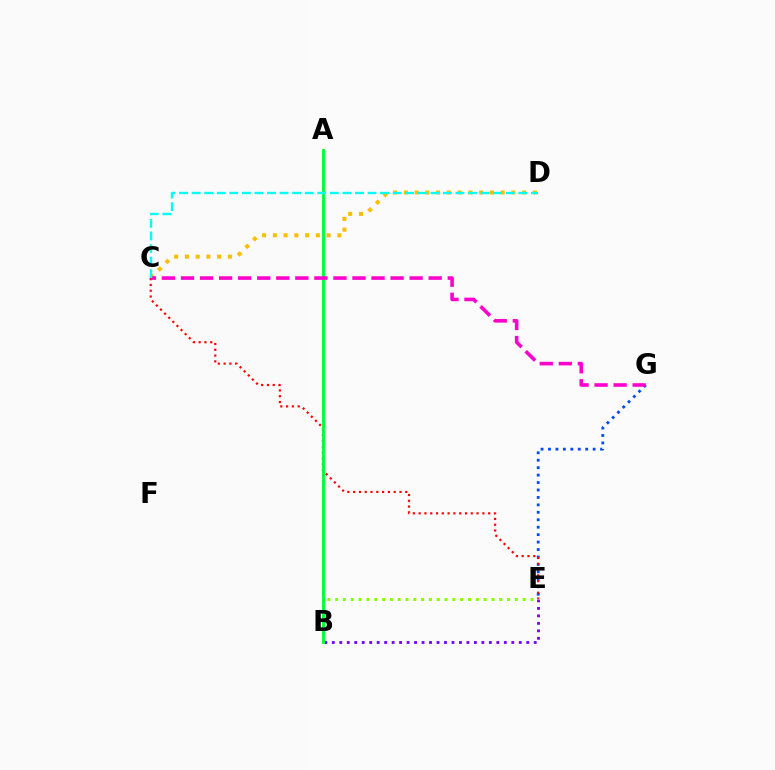{('C', 'D'): [{'color': '#ffbd00', 'line_style': 'dotted', 'thickness': 2.92}, {'color': '#00fff6', 'line_style': 'dashed', 'thickness': 1.71}], ('E', 'G'): [{'color': '#004bff', 'line_style': 'dotted', 'thickness': 2.02}], ('B', 'E'): [{'color': '#84ff00', 'line_style': 'dotted', 'thickness': 2.12}, {'color': '#7200ff', 'line_style': 'dotted', 'thickness': 2.03}], ('C', 'E'): [{'color': '#ff0000', 'line_style': 'dotted', 'thickness': 1.57}], ('A', 'B'): [{'color': '#00ff39', 'line_style': 'solid', 'thickness': 2.06}], ('C', 'G'): [{'color': '#ff00cf', 'line_style': 'dashed', 'thickness': 2.59}]}